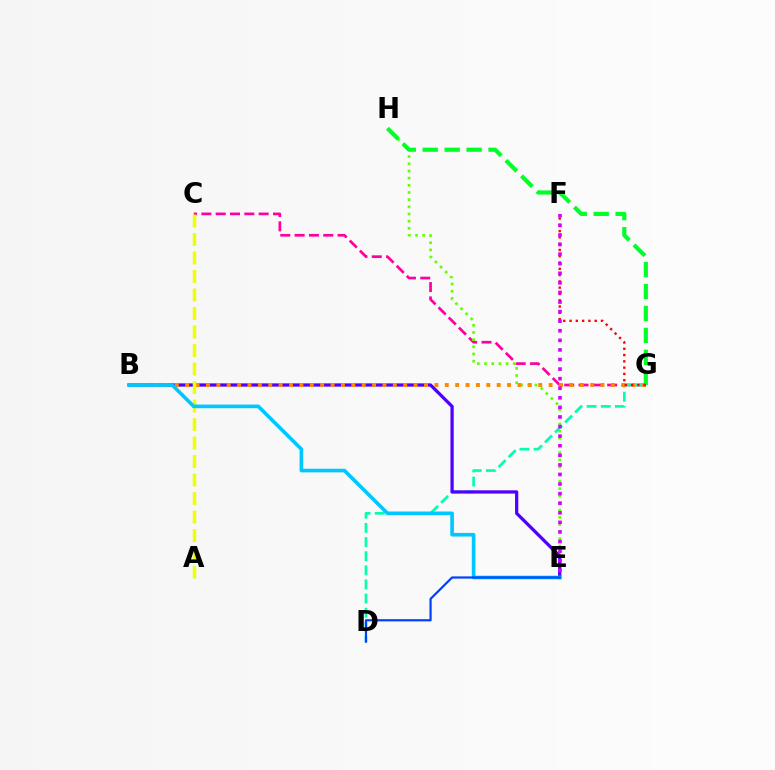{('C', 'G'): [{'color': '#ff00a0', 'line_style': 'dashed', 'thickness': 1.95}], ('E', 'H'): [{'color': '#66ff00', 'line_style': 'dotted', 'thickness': 1.95}], ('D', 'G'): [{'color': '#00ffaf', 'line_style': 'dashed', 'thickness': 1.92}], ('G', 'H'): [{'color': '#00ff27', 'line_style': 'dashed', 'thickness': 2.98}], ('B', 'E'): [{'color': '#4f00ff', 'line_style': 'solid', 'thickness': 2.35}, {'color': '#00c7ff', 'line_style': 'solid', 'thickness': 2.63}], ('B', 'G'): [{'color': '#ff8800', 'line_style': 'dotted', 'thickness': 2.82}], ('F', 'G'): [{'color': '#ff0000', 'line_style': 'dotted', 'thickness': 1.71}], ('A', 'C'): [{'color': '#eeff00', 'line_style': 'dashed', 'thickness': 2.51}], ('E', 'F'): [{'color': '#d600ff', 'line_style': 'dotted', 'thickness': 2.6}], ('D', 'E'): [{'color': '#003fff', 'line_style': 'solid', 'thickness': 1.58}]}